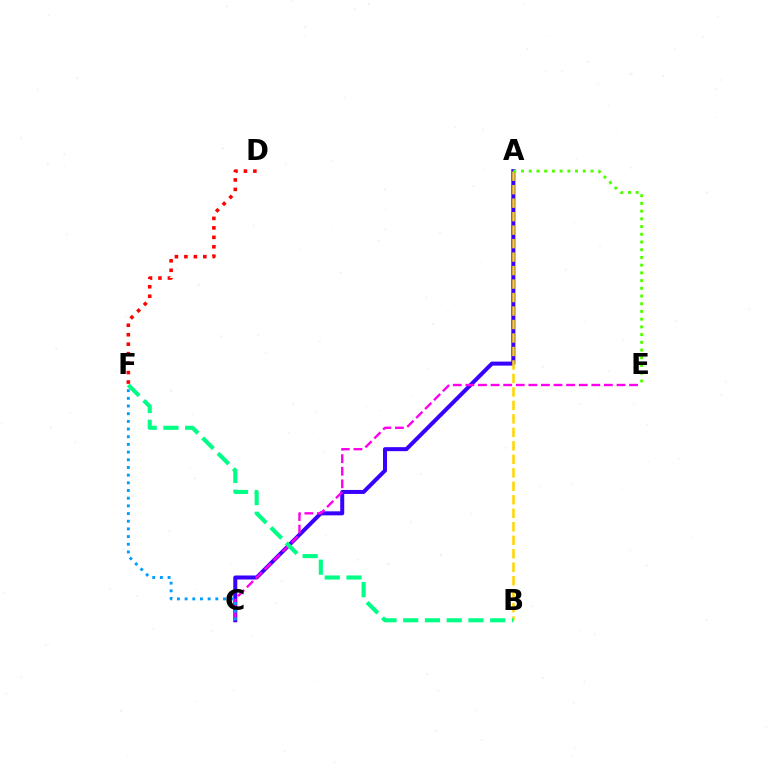{('A', 'C'): [{'color': '#3700ff', 'line_style': 'solid', 'thickness': 2.89}], ('D', 'F'): [{'color': '#ff0000', 'line_style': 'dotted', 'thickness': 2.57}], ('C', 'E'): [{'color': '#ff00ed', 'line_style': 'dashed', 'thickness': 1.71}], ('A', 'B'): [{'color': '#ffd500', 'line_style': 'dashed', 'thickness': 1.83}], ('C', 'F'): [{'color': '#009eff', 'line_style': 'dotted', 'thickness': 2.09}], ('A', 'E'): [{'color': '#4fff00', 'line_style': 'dotted', 'thickness': 2.1}], ('B', 'F'): [{'color': '#00ff86', 'line_style': 'dashed', 'thickness': 2.95}]}